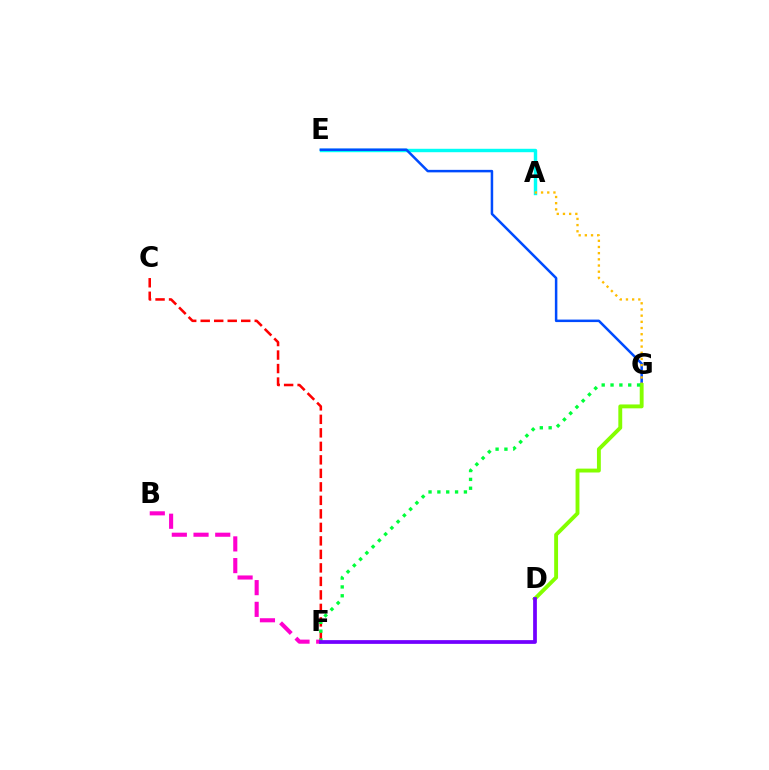{('A', 'E'): [{'color': '#00fff6', 'line_style': 'solid', 'thickness': 2.46}], ('E', 'G'): [{'color': '#004bff', 'line_style': 'solid', 'thickness': 1.8}], ('A', 'G'): [{'color': '#ffbd00', 'line_style': 'dotted', 'thickness': 1.68}], ('D', 'G'): [{'color': '#84ff00', 'line_style': 'solid', 'thickness': 2.79}], ('C', 'F'): [{'color': '#ff0000', 'line_style': 'dashed', 'thickness': 1.83}], ('F', 'G'): [{'color': '#00ff39', 'line_style': 'dotted', 'thickness': 2.4}], ('B', 'F'): [{'color': '#ff00cf', 'line_style': 'dashed', 'thickness': 2.95}], ('D', 'F'): [{'color': '#7200ff', 'line_style': 'solid', 'thickness': 2.7}]}